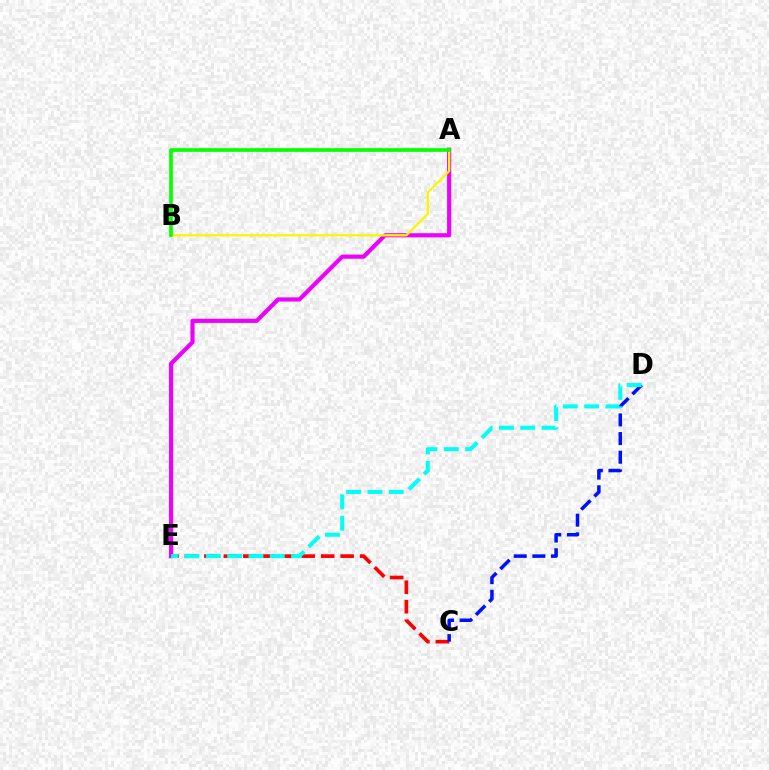{('C', 'E'): [{'color': '#ff0000', 'line_style': 'dashed', 'thickness': 2.64}], ('C', 'D'): [{'color': '#0010ff', 'line_style': 'dashed', 'thickness': 2.53}], ('A', 'E'): [{'color': '#ee00ff', 'line_style': 'solid', 'thickness': 3.0}], ('A', 'B'): [{'color': '#fcf500', 'line_style': 'solid', 'thickness': 1.64}, {'color': '#08ff00', 'line_style': 'solid', 'thickness': 2.66}], ('D', 'E'): [{'color': '#00fff6', 'line_style': 'dashed', 'thickness': 2.9}]}